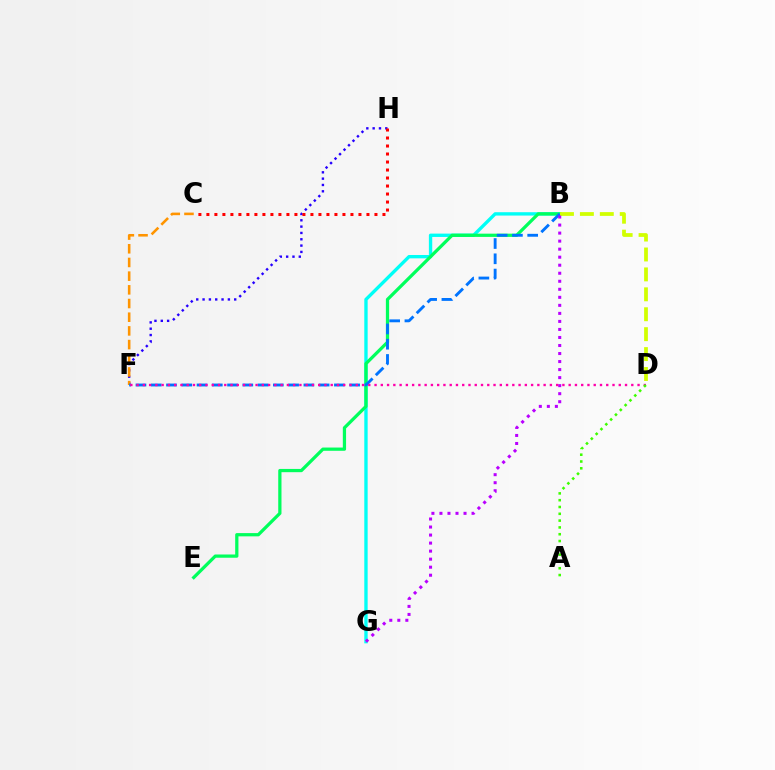{('B', 'G'): [{'color': '#00fff6', 'line_style': 'solid', 'thickness': 2.41}, {'color': '#b900ff', 'line_style': 'dotted', 'thickness': 2.18}], ('B', 'E'): [{'color': '#00ff5c', 'line_style': 'solid', 'thickness': 2.34}], ('F', 'H'): [{'color': '#2500ff', 'line_style': 'dotted', 'thickness': 1.72}], ('C', 'F'): [{'color': '#ff9400', 'line_style': 'dashed', 'thickness': 1.86}], ('B', 'F'): [{'color': '#0074ff', 'line_style': 'dashed', 'thickness': 2.07}], ('B', 'D'): [{'color': '#d1ff00', 'line_style': 'dashed', 'thickness': 2.71}], ('C', 'H'): [{'color': '#ff0000', 'line_style': 'dotted', 'thickness': 2.17}], ('D', 'F'): [{'color': '#ff00ac', 'line_style': 'dotted', 'thickness': 1.7}], ('A', 'D'): [{'color': '#3dff00', 'line_style': 'dotted', 'thickness': 1.85}]}